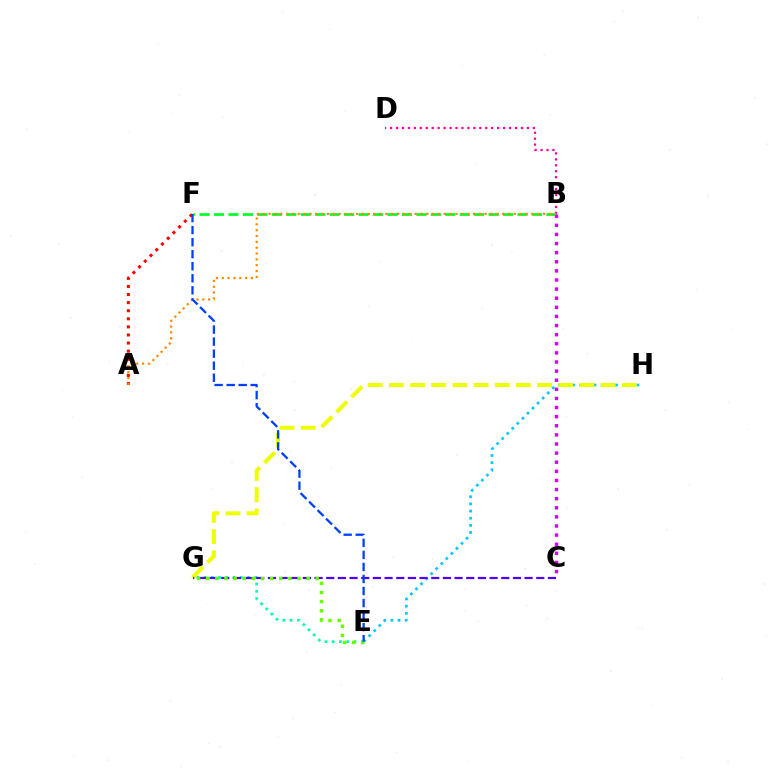{('E', 'G'): [{'color': '#00ffaf', 'line_style': 'dotted', 'thickness': 1.98}, {'color': '#66ff00', 'line_style': 'dotted', 'thickness': 2.48}], ('B', 'F'): [{'color': '#00ff27', 'line_style': 'dashed', 'thickness': 1.96}], ('E', 'H'): [{'color': '#00c7ff', 'line_style': 'dotted', 'thickness': 1.94}], ('B', 'C'): [{'color': '#d600ff', 'line_style': 'dotted', 'thickness': 2.48}], ('B', 'D'): [{'color': '#ff00a0', 'line_style': 'dotted', 'thickness': 1.62}], ('A', 'F'): [{'color': '#ff0000', 'line_style': 'dotted', 'thickness': 2.2}], ('G', 'H'): [{'color': '#eeff00', 'line_style': 'dashed', 'thickness': 2.88}], ('A', 'B'): [{'color': '#ff8800', 'line_style': 'dotted', 'thickness': 1.59}], ('C', 'G'): [{'color': '#4f00ff', 'line_style': 'dashed', 'thickness': 1.59}], ('E', 'F'): [{'color': '#003fff', 'line_style': 'dashed', 'thickness': 1.63}]}